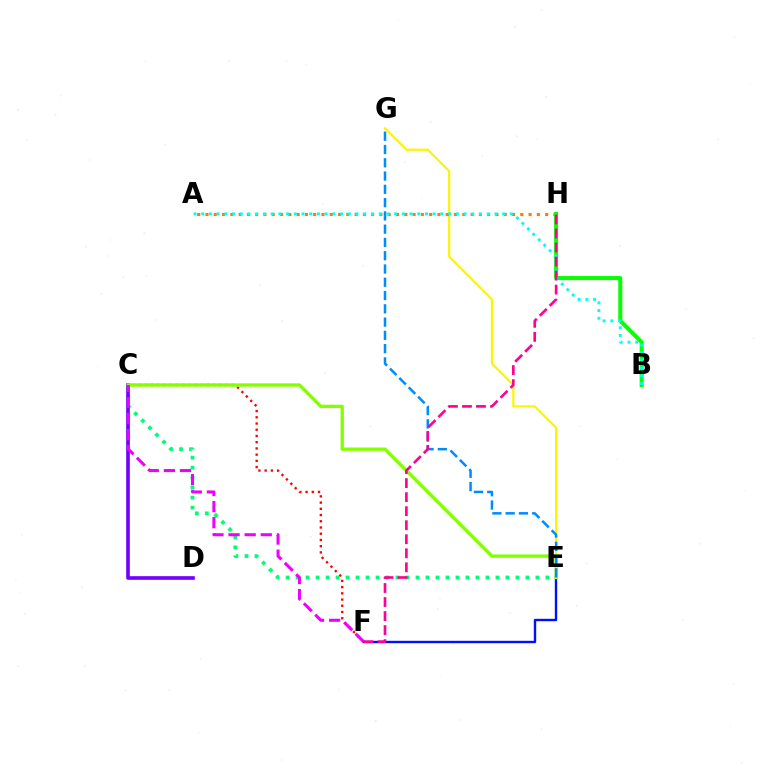{('C', 'F'): [{'color': '#ff0000', 'line_style': 'dotted', 'thickness': 1.69}, {'color': '#ee00ff', 'line_style': 'dashed', 'thickness': 2.19}], ('C', 'E'): [{'color': '#00ff74', 'line_style': 'dotted', 'thickness': 2.71}, {'color': '#84ff00', 'line_style': 'solid', 'thickness': 2.4}], ('C', 'D'): [{'color': '#7200ff', 'line_style': 'solid', 'thickness': 2.63}], ('E', 'F'): [{'color': '#0010ff', 'line_style': 'solid', 'thickness': 1.72}], ('E', 'G'): [{'color': '#fcf500', 'line_style': 'solid', 'thickness': 1.56}, {'color': '#008cff', 'line_style': 'dashed', 'thickness': 1.8}], ('A', 'H'): [{'color': '#ff7c00', 'line_style': 'dotted', 'thickness': 2.25}], ('B', 'H'): [{'color': '#08ff00', 'line_style': 'solid', 'thickness': 2.9}], ('A', 'B'): [{'color': '#00fff6', 'line_style': 'dotted', 'thickness': 2.1}], ('F', 'H'): [{'color': '#ff0094', 'line_style': 'dashed', 'thickness': 1.91}]}